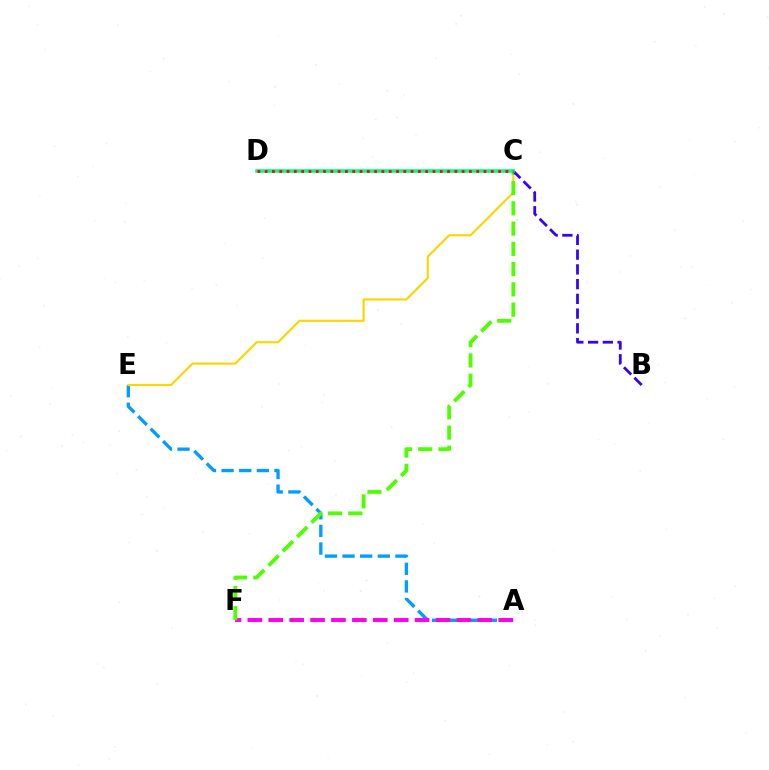{('A', 'E'): [{'color': '#009eff', 'line_style': 'dashed', 'thickness': 2.4}], ('C', 'E'): [{'color': '#ffd500', 'line_style': 'solid', 'thickness': 1.55}], ('A', 'F'): [{'color': '#ff00ed', 'line_style': 'dashed', 'thickness': 2.84}], ('C', 'F'): [{'color': '#4fff00', 'line_style': 'dashed', 'thickness': 2.75}], ('B', 'C'): [{'color': '#3700ff', 'line_style': 'dashed', 'thickness': 2.0}], ('C', 'D'): [{'color': '#00ff86', 'line_style': 'solid', 'thickness': 2.61}, {'color': '#ff0000', 'line_style': 'dotted', 'thickness': 1.98}]}